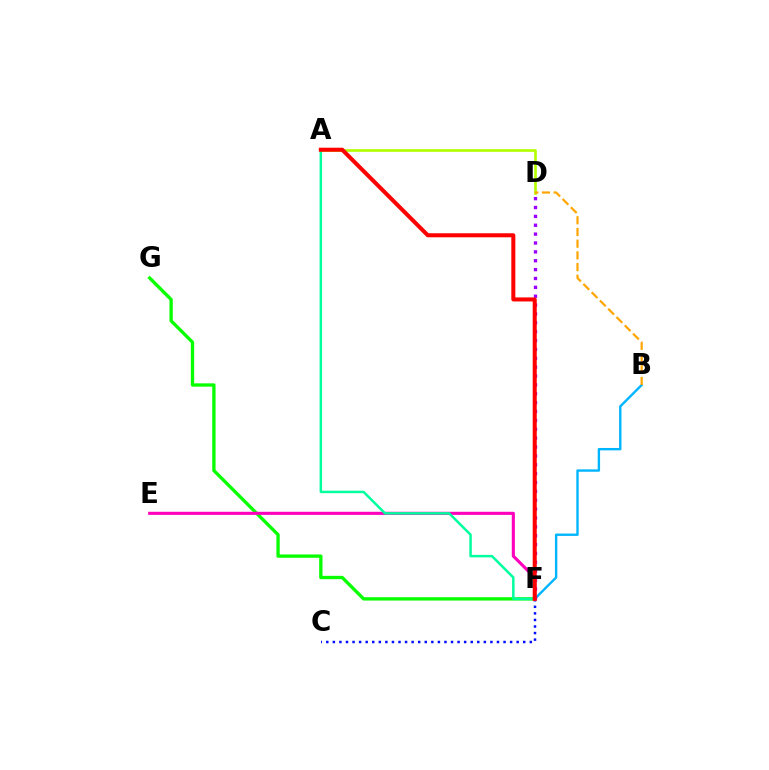{('F', 'G'): [{'color': '#08ff00', 'line_style': 'solid', 'thickness': 2.39}], ('B', 'F'): [{'color': '#00b5ff', 'line_style': 'solid', 'thickness': 1.72}], ('D', 'F'): [{'color': '#9b00ff', 'line_style': 'dotted', 'thickness': 2.41}], ('C', 'F'): [{'color': '#0010ff', 'line_style': 'dotted', 'thickness': 1.78}], ('A', 'D'): [{'color': '#b3ff00', 'line_style': 'solid', 'thickness': 1.92}], ('E', 'F'): [{'color': '#ff00bd', 'line_style': 'solid', 'thickness': 2.23}], ('A', 'F'): [{'color': '#00ff9d', 'line_style': 'solid', 'thickness': 1.79}, {'color': '#ff0000', 'line_style': 'solid', 'thickness': 2.91}], ('B', 'D'): [{'color': '#ffa500', 'line_style': 'dashed', 'thickness': 1.59}]}